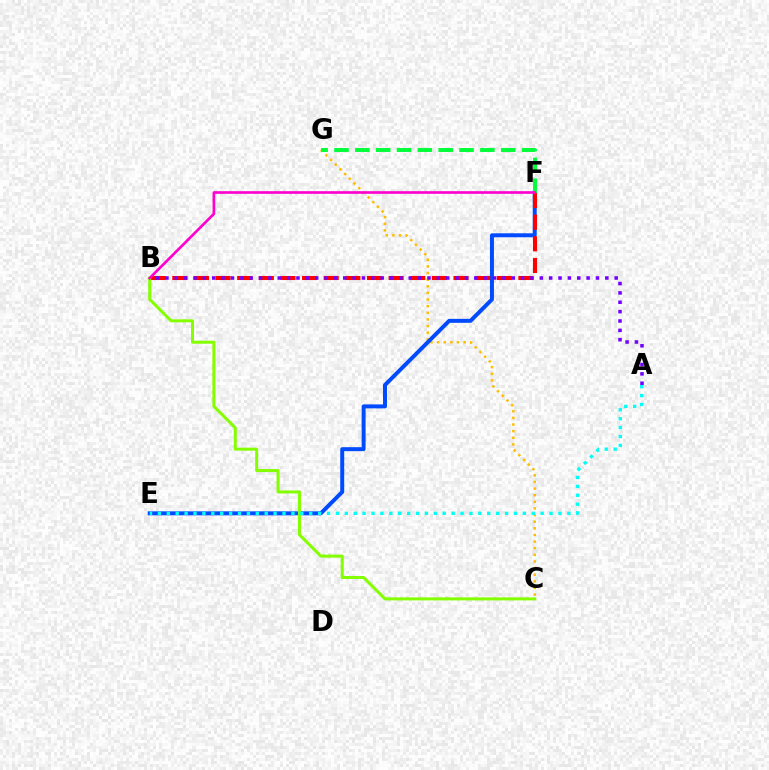{('C', 'G'): [{'color': '#ffbd00', 'line_style': 'dotted', 'thickness': 1.8}], ('E', 'F'): [{'color': '#004bff', 'line_style': 'solid', 'thickness': 2.86}], ('B', 'F'): [{'color': '#ff0000', 'line_style': 'dashed', 'thickness': 2.94}, {'color': '#ff00cf', 'line_style': 'solid', 'thickness': 1.91}], ('B', 'C'): [{'color': '#84ff00', 'line_style': 'solid', 'thickness': 2.17}], ('A', 'B'): [{'color': '#7200ff', 'line_style': 'dotted', 'thickness': 2.54}], ('F', 'G'): [{'color': '#00ff39', 'line_style': 'dashed', 'thickness': 2.83}], ('A', 'E'): [{'color': '#00fff6', 'line_style': 'dotted', 'thickness': 2.42}]}